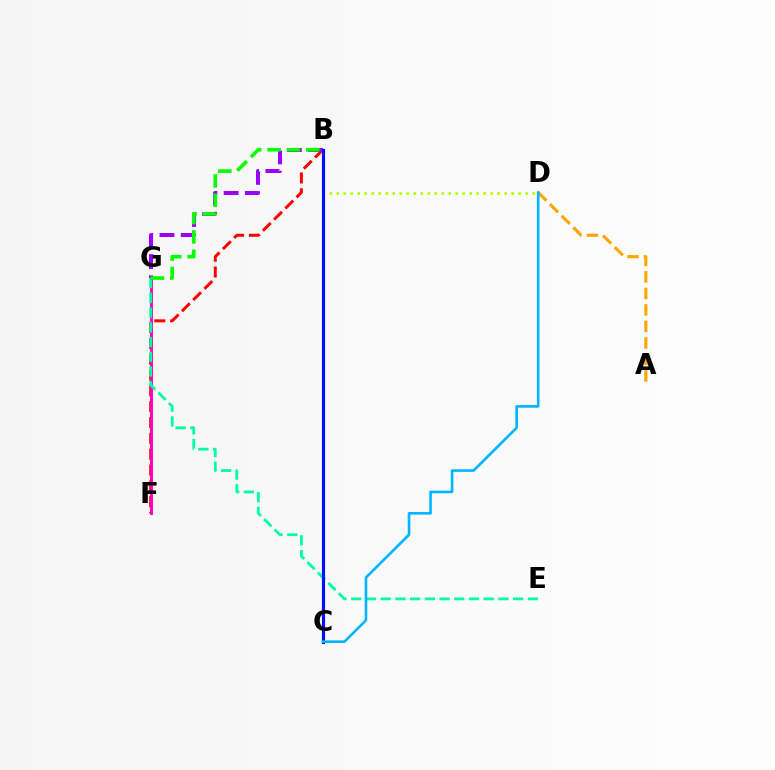{('B', 'F'): [{'color': '#ff0000', 'line_style': 'dashed', 'thickness': 2.15}], ('A', 'D'): [{'color': '#ffa500', 'line_style': 'dashed', 'thickness': 2.24}], ('F', 'G'): [{'color': '#ff00bd', 'line_style': 'solid', 'thickness': 2.09}], ('E', 'G'): [{'color': '#00ff9d', 'line_style': 'dashed', 'thickness': 2.0}], ('B', 'D'): [{'color': '#b3ff00', 'line_style': 'dotted', 'thickness': 1.9}], ('B', 'G'): [{'color': '#9b00ff', 'line_style': 'dashed', 'thickness': 2.89}, {'color': '#08ff00', 'line_style': 'dashed', 'thickness': 2.63}], ('B', 'C'): [{'color': '#0010ff', 'line_style': 'solid', 'thickness': 2.24}], ('C', 'D'): [{'color': '#00b5ff', 'line_style': 'solid', 'thickness': 1.88}]}